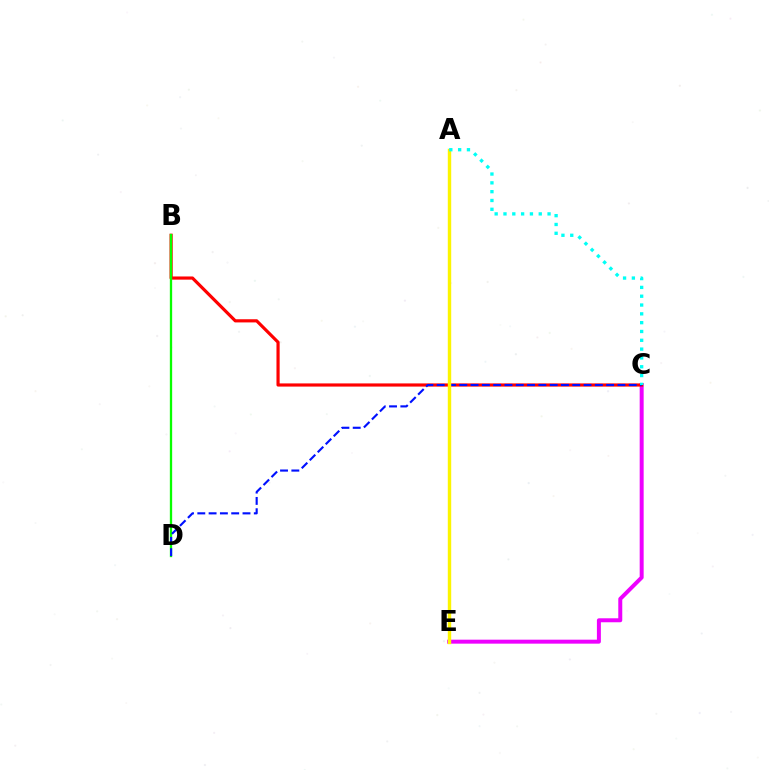{('C', 'E'): [{'color': '#ee00ff', 'line_style': 'solid', 'thickness': 2.86}], ('B', 'C'): [{'color': '#ff0000', 'line_style': 'solid', 'thickness': 2.28}], ('B', 'D'): [{'color': '#08ff00', 'line_style': 'solid', 'thickness': 1.67}], ('C', 'D'): [{'color': '#0010ff', 'line_style': 'dashed', 'thickness': 1.53}], ('A', 'E'): [{'color': '#fcf500', 'line_style': 'solid', 'thickness': 2.45}], ('A', 'C'): [{'color': '#00fff6', 'line_style': 'dotted', 'thickness': 2.4}]}